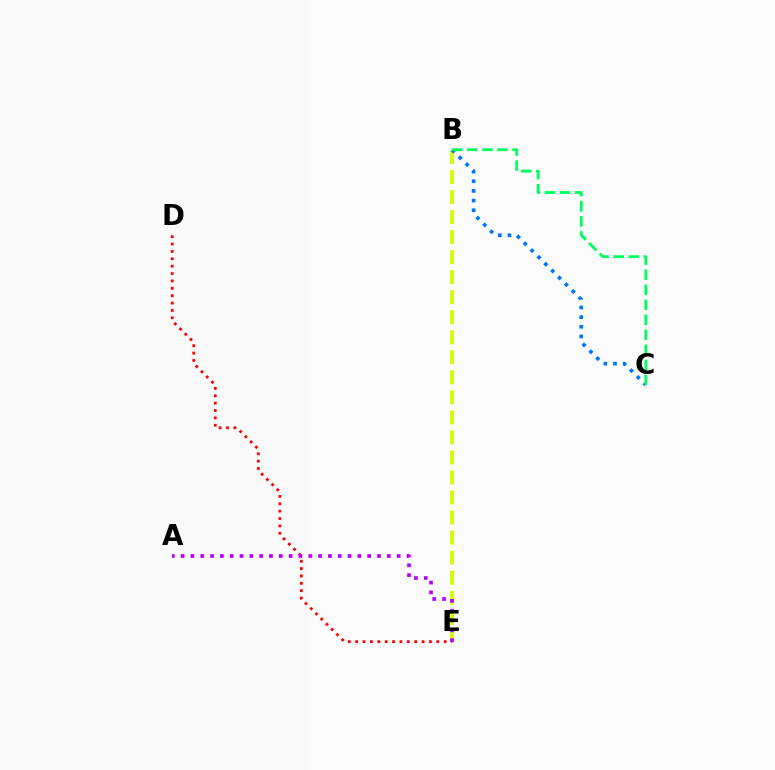{('B', 'E'): [{'color': '#d1ff00', 'line_style': 'dashed', 'thickness': 2.72}], ('D', 'E'): [{'color': '#ff0000', 'line_style': 'dotted', 'thickness': 2.0}], ('A', 'E'): [{'color': '#b900ff', 'line_style': 'dotted', 'thickness': 2.67}], ('B', 'C'): [{'color': '#0074ff', 'line_style': 'dotted', 'thickness': 2.63}, {'color': '#00ff5c', 'line_style': 'dashed', 'thickness': 2.04}]}